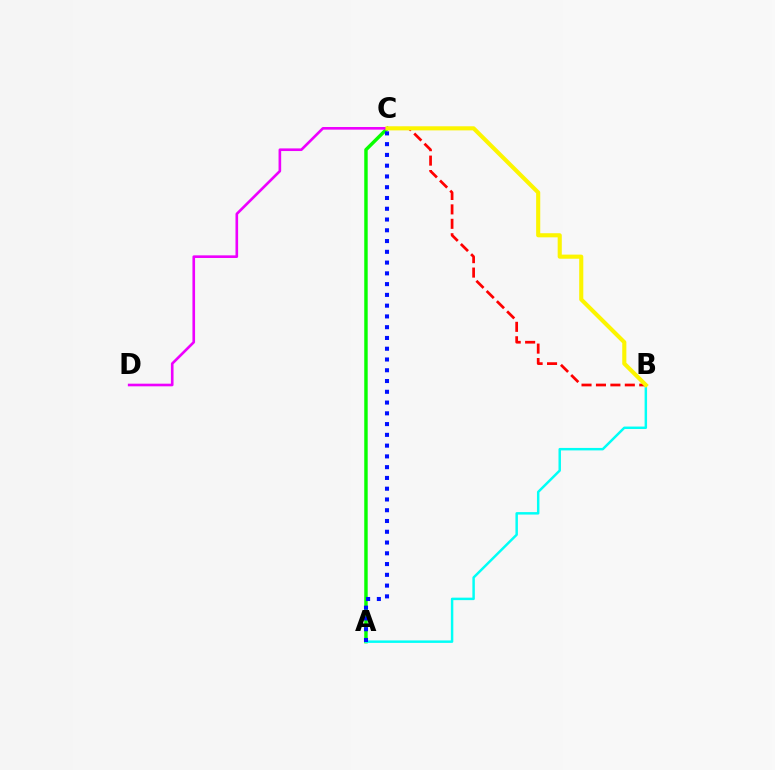{('A', 'C'): [{'color': '#08ff00', 'line_style': 'solid', 'thickness': 2.48}, {'color': '#0010ff', 'line_style': 'dotted', 'thickness': 2.93}], ('B', 'C'): [{'color': '#ff0000', 'line_style': 'dashed', 'thickness': 1.96}, {'color': '#fcf500', 'line_style': 'solid', 'thickness': 2.96}], ('A', 'B'): [{'color': '#00fff6', 'line_style': 'solid', 'thickness': 1.78}], ('C', 'D'): [{'color': '#ee00ff', 'line_style': 'solid', 'thickness': 1.9}]}